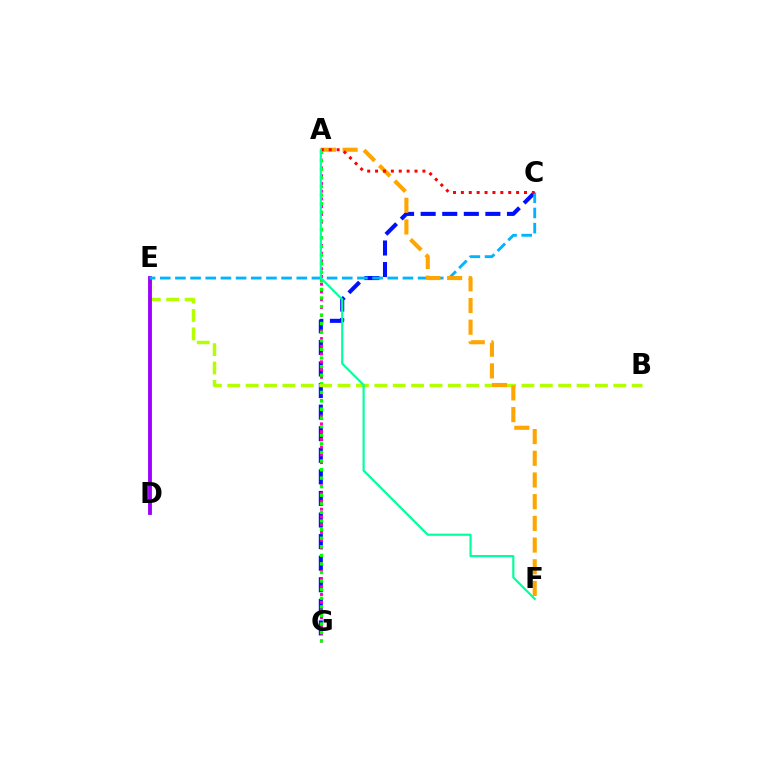{('C', 'G'): [{'color': '#0010ff', 'line_style': 'dashed', 'thickness': 2.93}], ('A', 'G'): [{'color': '#ff00bd', 'line_style': 'dotted', 'thickness': 2.11}, {'color': '#08ff00', 'line_style': 'dotted', 'thickness': 2.33}], ('B', 'E'): [{'color': '#b3ff00', 'line_style': 'dashed', 'thickness': 2.5}], ('D', 'E'): [{'color': '#9b00ff', 'line_style': 'solid', 'thickness': 2.76}], ('C', 'E'): [{'color': '#00b5ff', 'line_style': 'dashed', 'thickness': 2.06}], ('A', 'F'): [{'color': '#ffa500', 'line_style': 'dashed', 'thickness': 2.95}, {'color': '#00ff9d', 'line_style': 'solid', 'thickness': 1.55}], ('A', 'C'): [{'color': '#ff0000', 'line_style': 'dotted', 'thickness': 2.14}]}